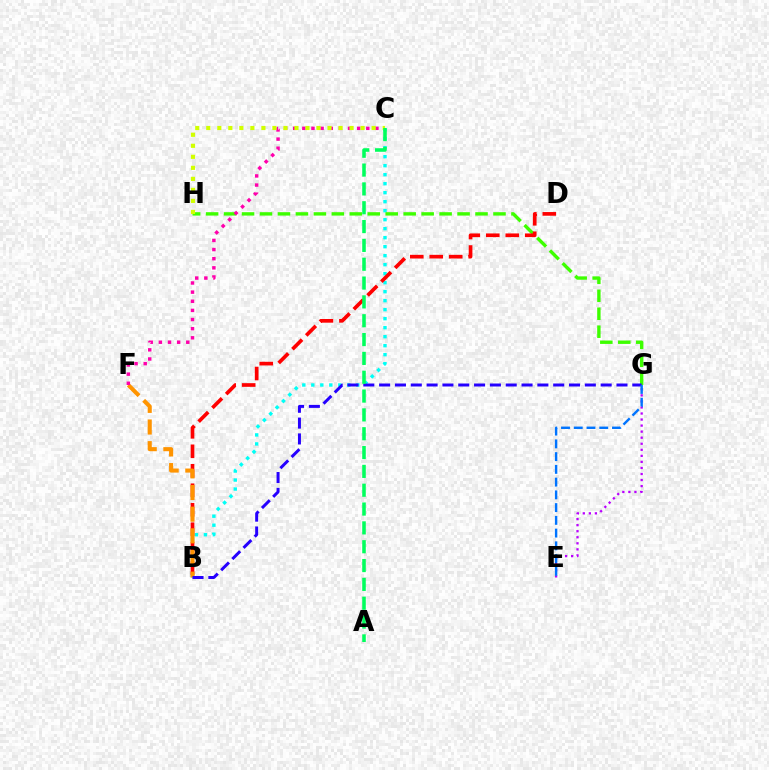{('E', 'G'): [{'color': '#b900ff', 'line_style': 'dotted', 'thickness': 1.64}, {'color': '#0074ff', 'line_style': 'dashed', 'thickness': 1.73}], ('B', 'C'): [{'color': '#00fff6', 'line_style': 'dotted', 'thickness': 2.45}], ('G', 'H'): [{'color': '#3dff00', 'line_style': 'dashed', 'thickness': 2.44}], ('B', 'D'): [{'color': '#ff0000', 'line_style': 'dashed', 'thickness': 2.65}], ('B', 'F'): [{'color': '#ff9400', 'line_style': 'dashed', 'thickness': 2.94}], ('C', 'F'): [{'color': '#ff00ac', 'line_style': 'dotted', 'thickness': 2.48}], ('C', 'H'): [{'color': '#d1ff00', 'line_style': 'dotted', 'thickness': 2.99}], ('B', 'G'): [{'color': '#2500ff', 'line_style': 'dashed', 'thickness': 2.15}], ('A', 'C'): [{'color': '#00ff5c', 'line_style': 'dashed', 'thickness': 2.56}]}